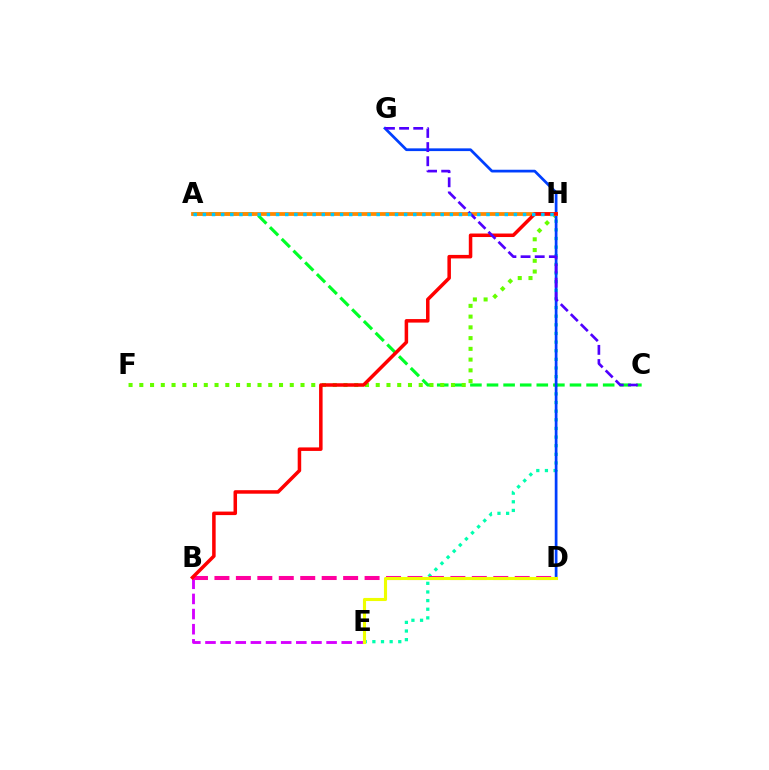{('E', 'H'): [{'color': '#00ffaf', 'line_style': 'dotted', 'thickness': 2.35}], ('B', 'E'): [{'color': '#d600ff', 'line_style': 'dashed', 'thickness': 2.06}], ('A', 'C'): [{'color': '#00ff27', 'line_style': 'dashed', 'thickness': 2.25}], ('F', 'H'): [{'color': '#66ff00', 'line_style': 'dotted', 'thickness': 2.92}], ('B', 'D'): [{'color': '#ff00a0', 'line_style': 'dashed', 'thickness': 2.91}], ('D', 'G'): [{'color': '#003fff', 'line_style': 'solid', 'thickness': 1.97}], ('A', 'H'): [{'color': '#ff8800', 'line_style': 'solid', 'thickness': 2.72}, {'color': '#00c7ff', 'line_style': 'dotted', 'thickness': 2.49}], ('B', 'H'): [{'color': '#ff0000', 'line_style': 'solid', 'thickness': 2.53}], ('C', 'G'): [{'color': '#4f00ff', 'line_style': 'dashed', 'thickness': 1.92}], ('D', 'E'): [{'color': '#eeff00', 'line_style': 'solid', 'thickness': 2.24}]}